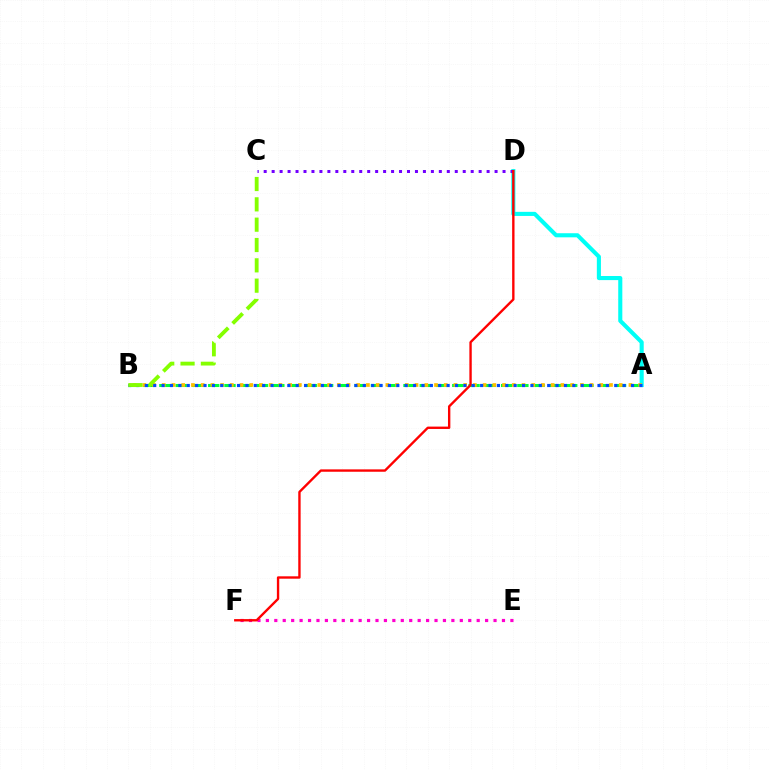{('A', 'B'): [{'color': '#00ff39', 'line_style': 'dashed', 'thickness': 2.21}, {'color': '#ffbd00', 'line_style': 'dotted', 'thickness': 2.64}, {'color': '#004bff', 'line_style': 'dotted', 'thickness': 2.28}], ('A', 'D'): [{'color': '#00fff6', 'line_style': 'solid', 'thickness': 2.95}], ('C', 'D'): [{'color': '#7200ff', 'line_style': 'dotted', 'thickness': 2.16}], ('E', 'F'): [{'color': '#ff00cf', 'line_style': 'dotted', 'thickness': 2.29}], ('D', 'F'): [{'color': '#ff0000', 'line_style': 'solid', 'thickness': 1.71}], ('B', 'C'): [{'color': '#84ff00', 'line_style': 'dashed', 'thickness': 2.76}]}